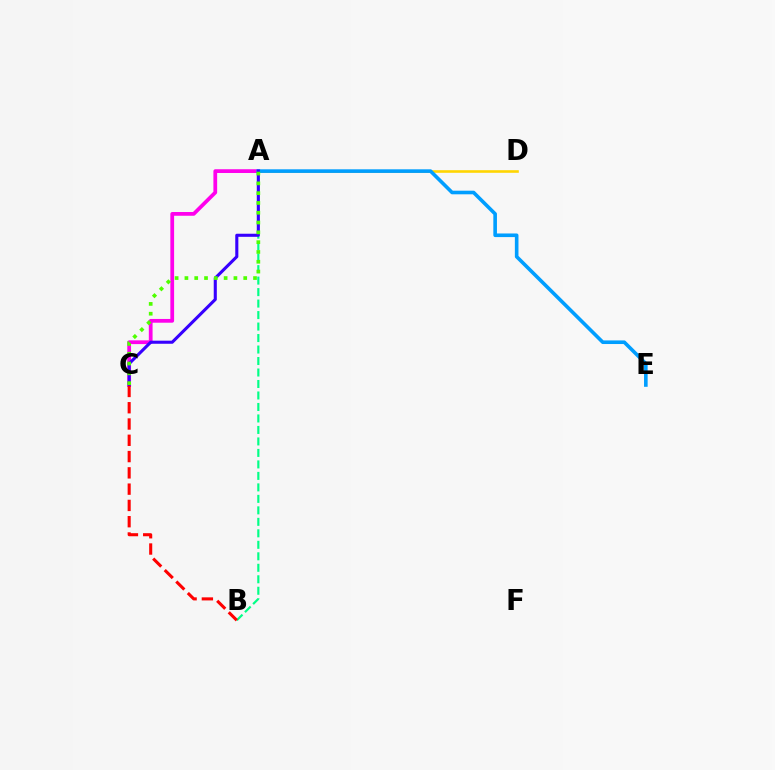{('A', 'C'): [{'color': '#ff00ed', 'line_style': 'solid', 'thickness': 2.7}, {'color': '#3700ff', 'line_style': 'solid', 'thickness': 2.22}, {'color': '#4fff00', 'line_style': 'dotted', 'thickness': 2.66}], ('A', 'D'): [{'color': '#ffd500', 'line_style': 'solid', 'thickness': 1.88}], ('A', 'B'): [{'color': '#00ff86', 'line_style': 'dashed', 'thickness': 1.56}], ('A', 'E'): [{'color': '#009eff', 'line_style': 'solid', 'thickness': 2.6}], ('B', 'C'): [{'color': '#ff0000', 'line_style': 'dashed', 'thickness': 2.21}]}